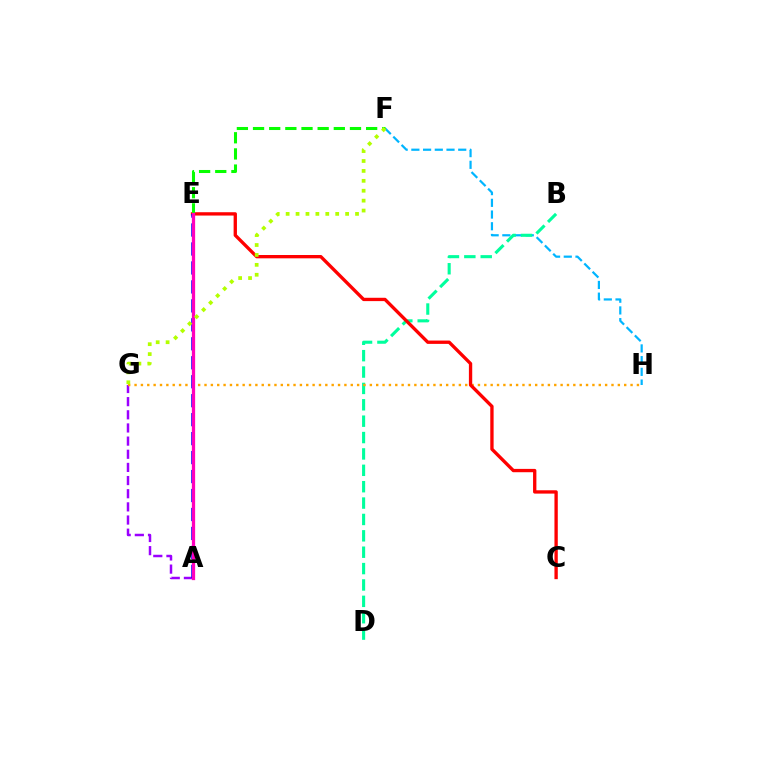{('A', 'G'): [{'color': '#9b00ff', 'line_style': 'dashed', 'thickness': 1.79}], ('F', 'H'): [{'color': '#00b5ff', 'line_style': 'dashed', 'thickness': 1.59}], ('B', 'D'): [{'color': '#00ff9d', 'line_style': 'dashed', 'thickness': 2.23}], ('G', 'H'): [{'color': '#ffa500', 'line_style': 'dotted', 'thickness': 1.73}], ('C', 'E'): [{'color': '#ff0000', 'line_style': 'solid', 'thickness': 2.4}], ('A', 'E'): [{'color': '#0010ff', 'line_style': 'dashed', 'thickness': 2.58}, {'color': '#ff00bd', 'line_style': 'solid', 'thickness': 2.34}], ('E', 'F'): [{'color': '#08ff00', 'line_style': 'dashed', 'thickness': 2.19}], ('F', 'G'): [{'color': '#b3ff00', 'line_style': 'dotted', 'thickness': 2.69}]}